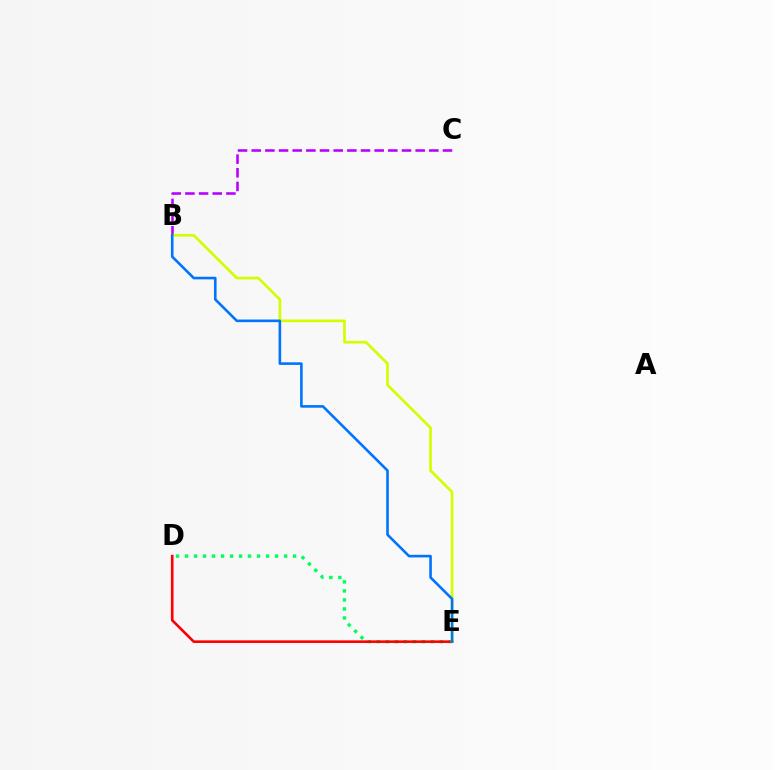{('D', 'E'): [{'color': '#00ff5c', 'line_style': 'dotted', 'thickness': 2.45}, {'color': '#ff0000', 'line_style': 'solid', 'thickness': 1.89}], ('B', 'C'): [{'color': '#b900ff', 'line_style': 'dashed', 'thickness': 1.86}], ('B', 'E'): [{'color': '#d1ff00', 'line_style': 'solid', 'thickness': 1.93}, {'color': '#0074ff', 'line_style': 'solid', 'thickness': 1.88}]}